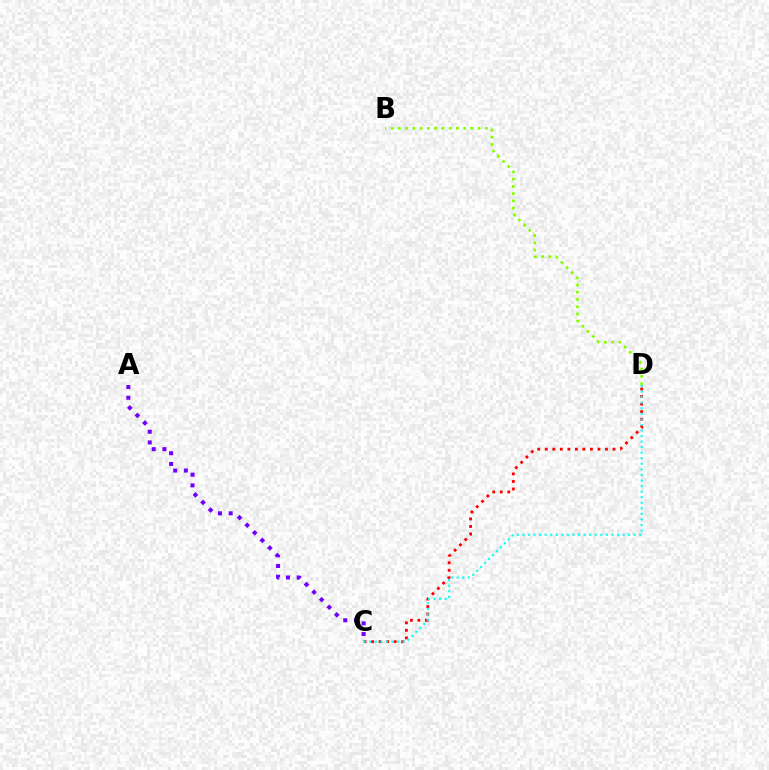{('C', 'D'): [{'color': '#ff0000', 'line_style': 'dotted', 'thickness': 2.04}, {'color': '#00fff6', 'line_style': 'dotted', 'thickness': 1.51}], ('B', 'D'): [{'color': '#84ff00', 'line_style': 'dotted', 'thickness': 1.97}], ('A', 'C'): [{'color': '#7200ff', 'line_style': 'dotted', 'thickness': 2.91}]}